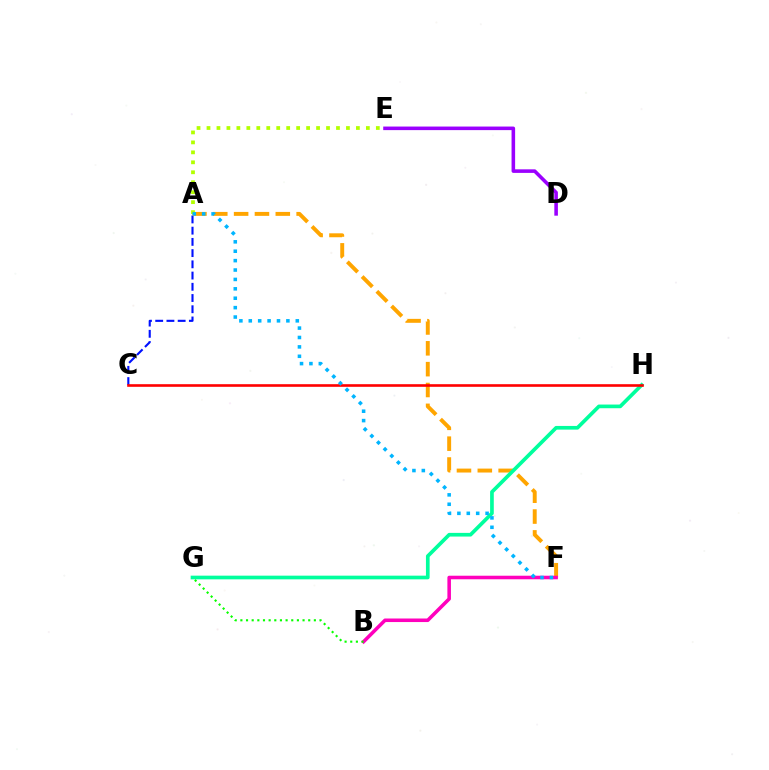{('A', 'C'): [{'color': '#0010ff', 'line_style': 'dashed', 'thickness': 1.53}], ('A', 'F'): [{'color': '#ffa500', 'line_style': 'dashed', 'thickness': 2.83}, {'color': '#00b5ff', 'line_style': 'dotted', 'thickness': 2.55}], ('G', 'H'): [{'color': '#00ff9d', 'line_style': 'solid', 'thickness': 2.65}], ('D', 'E'): [{'color': '#9b00ff', 'line_style': 'solid', 'thickness': 2.57}], ('A', 'E'): [{'color': '#b3ff00', 'line_style': 'dotted', 'thickness': 2.71}], ('B', 'F'): [{'color': '#ff00bd', 'line_style': 'solid', 'thickness': 2.56}], ('C', 'H'): [{'color': '#ff0000', 'line_style': 'solid', 'thickness': 1.89}], ('B', 'G'): [{'color': '#08ff00', 'line_style': 'dotted', 'thickness': 1.54}]}